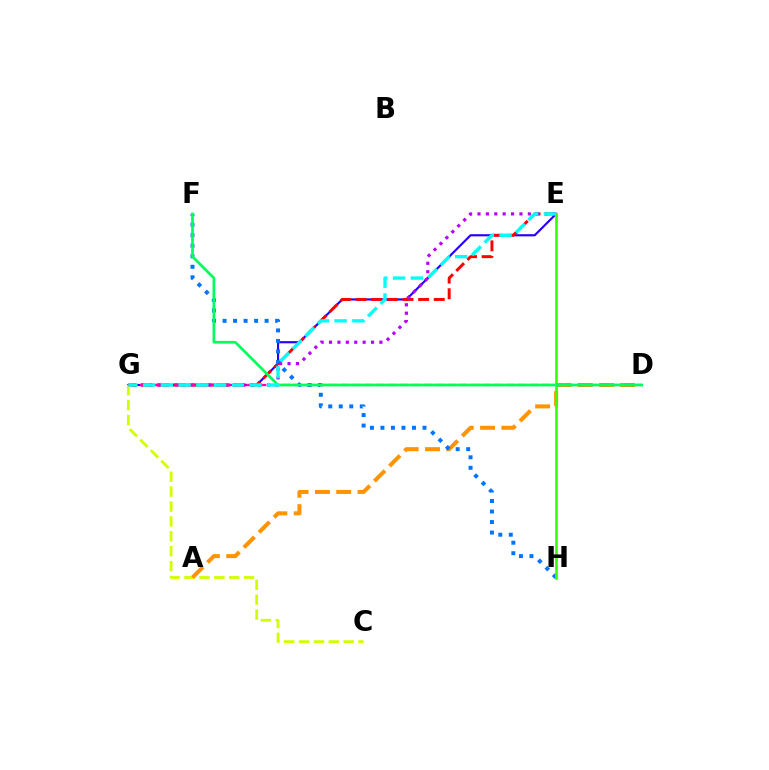{('E', 'G'): [{'color': '#2500ff', 'line_style': 'solid', 'thickness': 1.55}, {'color': '#ff0000', 'line_style': 'dashed', 'thickness': 2.12}, {'color': '#b900ff', 'line_style': 'dotted', 'thickness': 2.28}, {'color': '#00fff6', 'line_style': 'dashed', 'thickness': 2.41}], ('C', 'G'): [{'color': '#d1ff00', 'line_style': 'dashed', 'thickness': 2.02}], ('A', 'D'): [{'color': '#ff9400', 'line_style': 'dashed', 'thickness': 2.89}], ('D', 'G'): [{'color': '#ff00ac', 'line_style': 'dashed', 'thickness': 1.61}], ('F', 'H'): [{'color': '#0074ff', 'line_style': 'dotted', 'thickness': 2.86}], ('E', 'H'): [{'color': '#3dff00', 'line_style': 'solid', 'thickness': 1.94}], ('D', 'F'): [{'color': '#00ff5c', 'line_style': 'solid', 'thickness': 1.95}]}